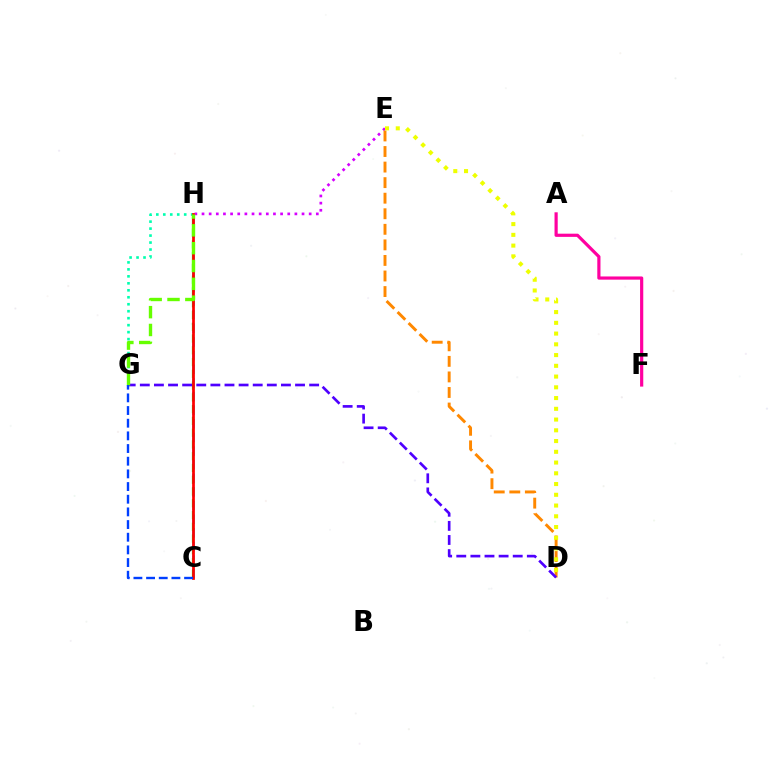{('C', 'H'): [{'color': '#00c7ff', 'line_style': 'dashed', 'thickness': 1.85}, {'color': '#00ff27', 'line_style': 'dashed', 'thickness': 1.6}, {'color': '#ff0000', 'line_style': 'solid', 'thickness': 1.97}], ('E', 'H'): [{'color': '#d600ff', 'line_style': 'dotted', 'thickness': 1.94}], ('D', 'E'): [{'color': '#ff8800', 'line_style': 'dashed', 'thickness': 2.11}, {'color': '#eeff00', 'line_style': 'dotted', 'thickness': 2.92}], ('D', 'G'): [{'color': '#4f00ff', 'line_style': 'dashed', 'thickness': 1.92}], ('A', 'F'): [{'color': '#ff00a0', 'line_style': 'solid', 'thickness': 2.29}], ('G', 'H'): [{'color': '#00ffaf', 'line_style': 'dotted', 'thickness': 1.89}, {'color': '#66ff00', 'line_style': 'dashed', 'thickness': 2.42}], ('C', 'G'): [{'color': '#003fff', 'line_style': 'dashed', 'thickness': 1.72}]}